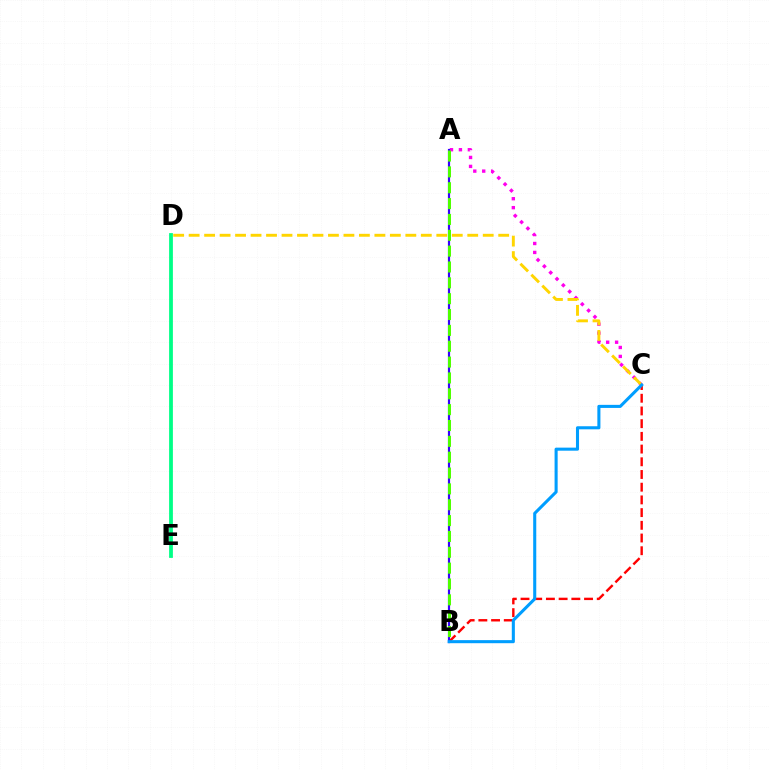{('B', 'C'): [{'color': '#ff0000', 'line_style': 'dashed', 'thickness': 1.73}, {'color': '#009eff', 'line_style': 'solid', 'thickness': 2.21}], ('A', 'C'): [{'color': '#ff00ed', 'line_style': 'dotted', 'thickness': 2.43}], ('D', 'E'): [{'color': '#00ff86', 'line_style': 'solid', 'thickness': 2.72}], ('A', 'B'): [{'color': '#3700ff', 'line_style': 'solid', 'thickness': 1.57}, {'color': '#4fff00', 'line_style': 'dashed', 'thickness': 2.15}], ('C', 'D'): [{'color': '#ffd500', 'line_style': 'dashed', 'thickness': 2.1}]}